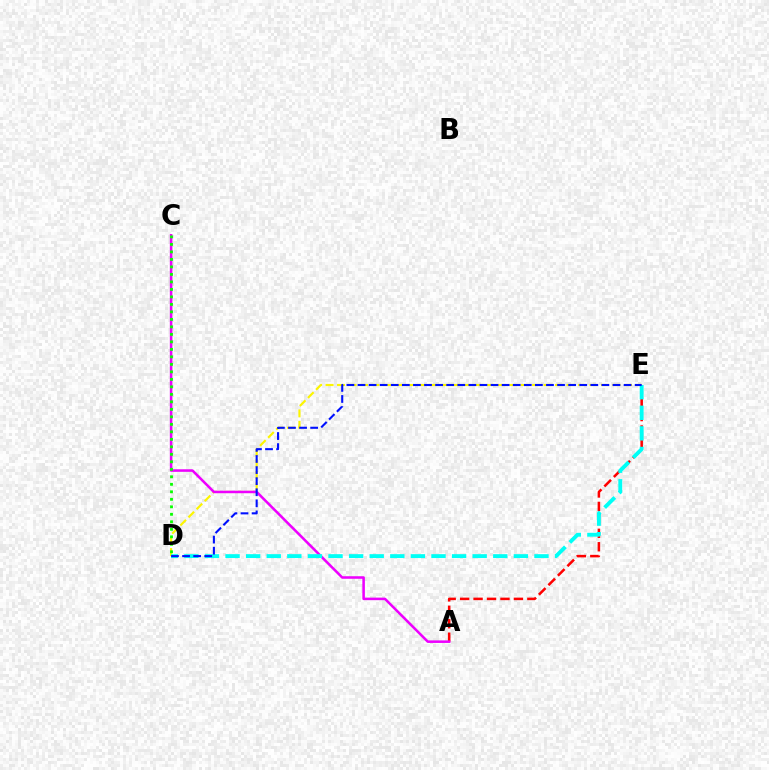{('A', 'E'): [{'color': '#ff0000', 'line_style': 'dashed', 'thickness': 1.83}], ('D', 'E'): [{'color': '#fcf500', 'line_style': 'dashed', 'thickness': 1.56}, {'color': '#00fff6', 'line_style': 'dashed', 'thickness': 2.8}, {'color': '#0010ff', 'line_style': 'dashed', 'thickness': 1.51}], ('A', 'C'): [{'color': '#ee00ff', 'line_style': 'solid', 'thickness': 1.83}], ('C', 'D'): [{'color': '#08ff00', 'line_style': 'dotted', 'thickness': 2.04}]}